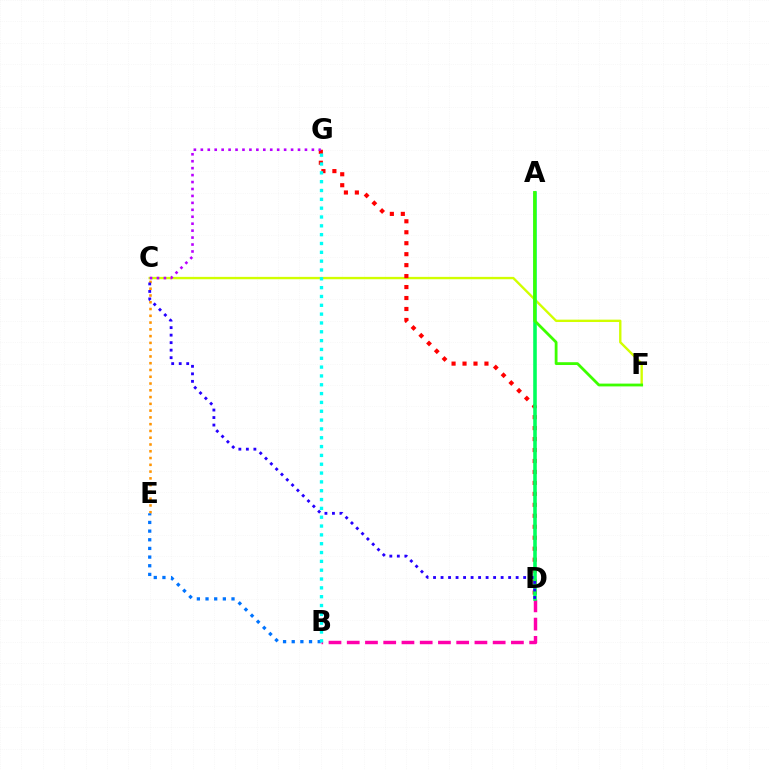{('C', 'F'): [{'color': '#d1ff00', 'line_style': 'solid', 'thickness': 1.7}], ('B', 'D'): [{'color': '#ff00ac', 'line_style': 'dashed', 'thickness': 2.48}], ('D', 'G'): [{'color': '#ff0000', 'line_style': 'dotted', 'thickness': 2.98}], ('A', 'D'): [{'color': '#00ff5c', 'line_style': 'solid', 'thickness': 2.58}], ('C', 'E'): [{'color': '#ff9400', 'line_style': 'dotted', 'thickness': 1.84}], ('B', 'E'): [{'color': '#0074ff', 'line_style': 'dotted', 'thickness': 2.35}], ('C', 'G'): [{'color': '#b900ff', 'line_style': 'dotted', 'thickness': 1.89}], ('C', 'D'): [{'color': '#2500ff', 'line_style': 'dotted', 'thickness': 2.04}], ('B', 'G'): [{'color': '#00fff6', 'line_style': 'dotted', 'thickness': 2.4}], ('A', 'F'): [{'color': '#3dff00', 'line_style': 'solid', 'thickness': 2.02}]}